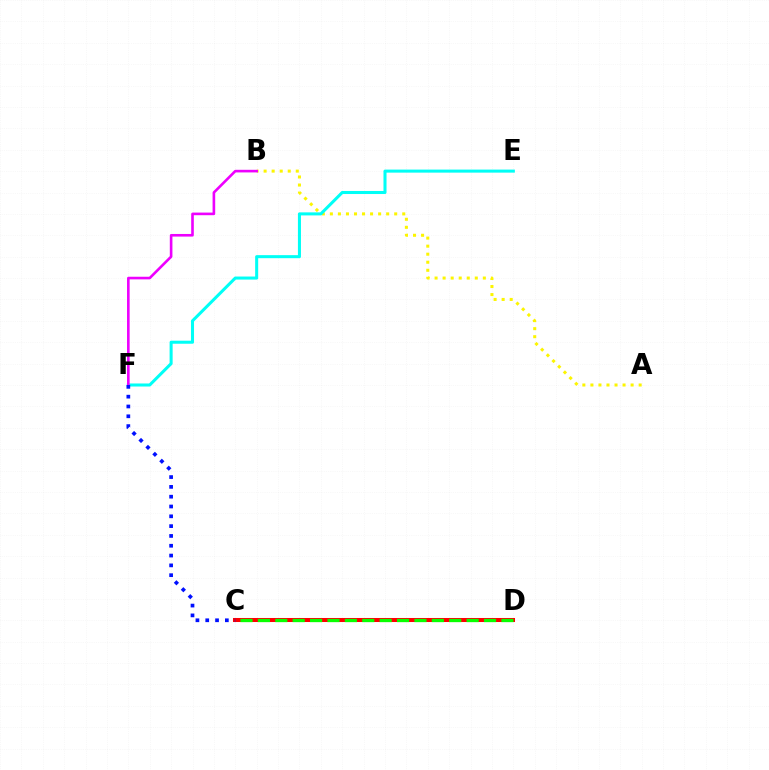{('A', 'B'): [{'color': '#fcf500', 'line_style': 'dotted', 'thickness': 2.18}], ('E', 'F'): [{'color': '#00fff6', 'line_style': 'solid', 'thickness': 2.19}], ('B', 'F'): [{'color': '#ee00ff', 'line_style': 'solid', 'thickness': 1.89}], ('C', 'D'): [{'color': '#ff0000', 'line_style': 'solid', 'thickness': 2.9}, {'color': '#08ff00', 'line_style': 'dashed', 'thickness': 2.36}], ('C', 'F'): [{'color': '#0010ff', 'line_style': 'dotted', 'thickness': 2.67}]}